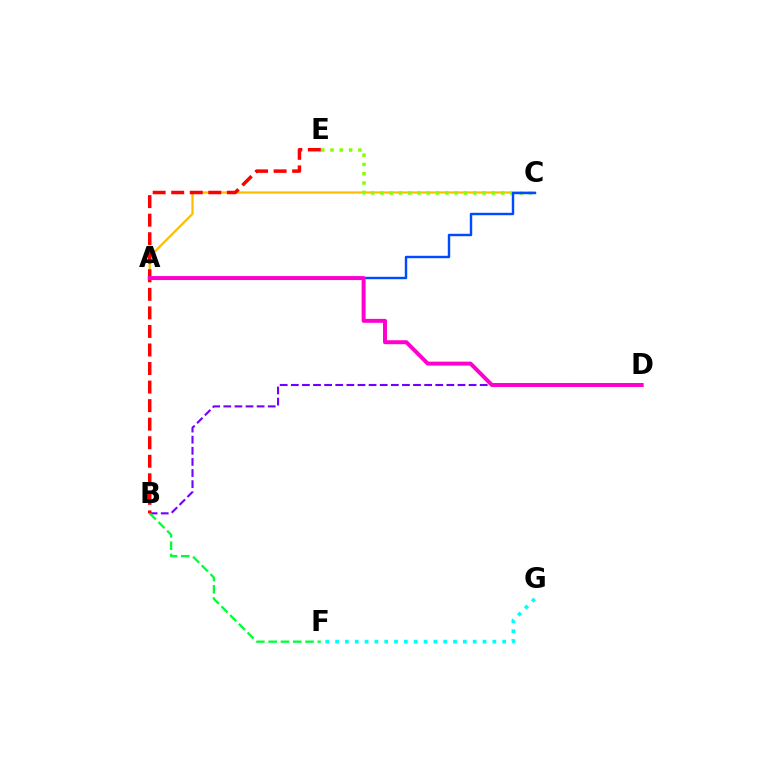{('A', 'C'): [{'color': '#ffbd00', 'line_style': 'solid', 'thickness': 1.6}, {'color': '#004bff', 'line_style': 'solid', 'thickness': 1.75}], ('C', 'E'): [{'color': '#84ff00', 'line_style': 'dotted', 'thickness': 2.52}], ('B', 'D'): [{'color': '#7200ff', 'line_style': 'dashed', 'thickness': 1.51}], ('B', 'F'): [{'color': '#00ff39', 'line_style': 'dashed', 'thickness': 1.67}], ('B', 'E'): [{'color': '#ff0000', 'line_style': 'dashed', 'thickness': 2.52}], ('A', 'D'): [{'color': '#ff00cf', 'line_style': 'solid', 'thickness': 2.86}], ('F', 'G'): [{'color': '#00fff6', 'line_style': 'dotted', 'thickness': 2.67}]}